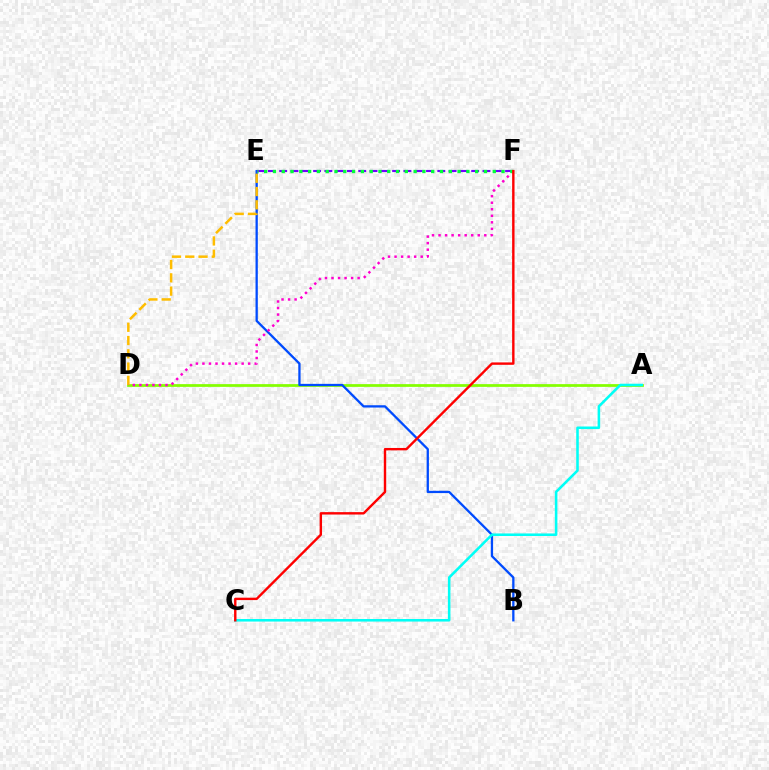{('A', 'D'): [{'color': '#84ff00', 'line_style': 'solid', 'thickness': 1.98}], ('B', 'E'): [{'color': '#004bff', 'line_style': 'solid', 'thickness': 1.65}], ('D', 'E'): [{'color': '#ffbd00', 'line_style': 'dashed', 'thickness': 1.8}], ('D', 'F'): [{'color': '#ff00cf', 'line_style': 'dotted', 'thickness': 1.78}], ('A', 'C'): [{'color': '#00fff6', 'line_style': 'solid', 'thickness': 1.84}], ('E', 'F'): [{'color': '#7200ff', 'line_style': 'dashed', 'thickness': 1.53}, {'color': '#00ff39', 'line_style': 'dotted', 'thickness': 2.39}], ('C', 'F'): [{'color': '#ff0000', 'line_style': 'solid', 'thickness': 1.73}]}